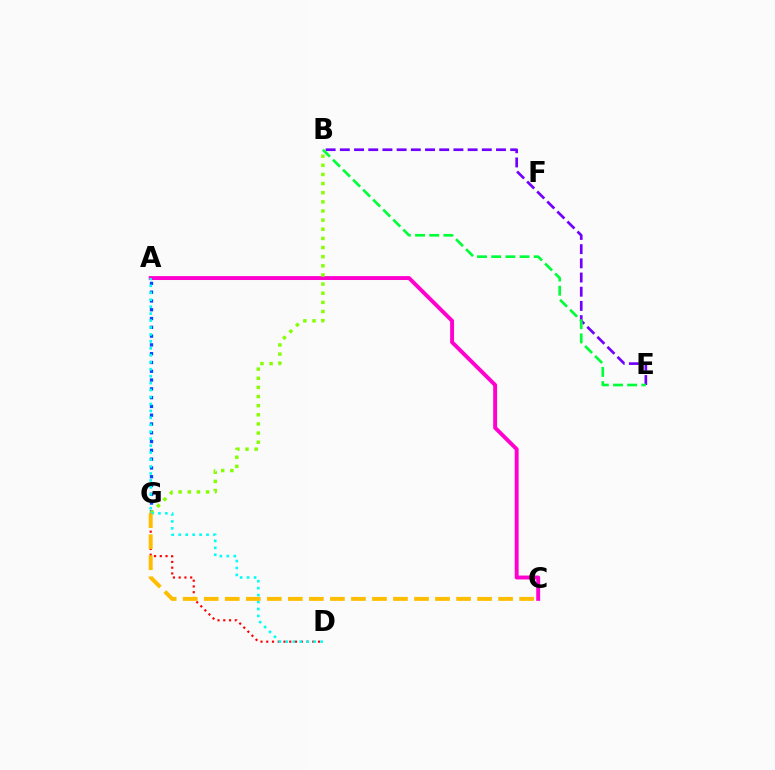{('B', 'E'): [{'color': '#7200ff', 'line_style': 'dashed', 'thickness': 1.93}, {'color': '#00ff39', 'line_style': 'dashed', 'thickness': 1.92}], ('A', 'G'): [{'color': '#004bff', 'line_style': 'dotted', 'thickness': 2.39}], ('A', 'C'): [{'color': '#ff00cf', 'line_style': 'solid', 'thickness': 2.81}], ('B', 'G'): [{'color': '#84ff00', 'line_style': 'dotted', 'thickness': 2.48}], ('D', 'G'): [{'color': '#ff0000', 'line_style': 'dotted', 'thickness': 1.56}], ('A', 'D'): [{'color': '#00fff6', 'line_style': 'dotted', 'thickness': 1.89}], ('C', 'G'): [{'color': '#ffbd00', 'line_style': 'dashed', 'thickness': 2.86}]}